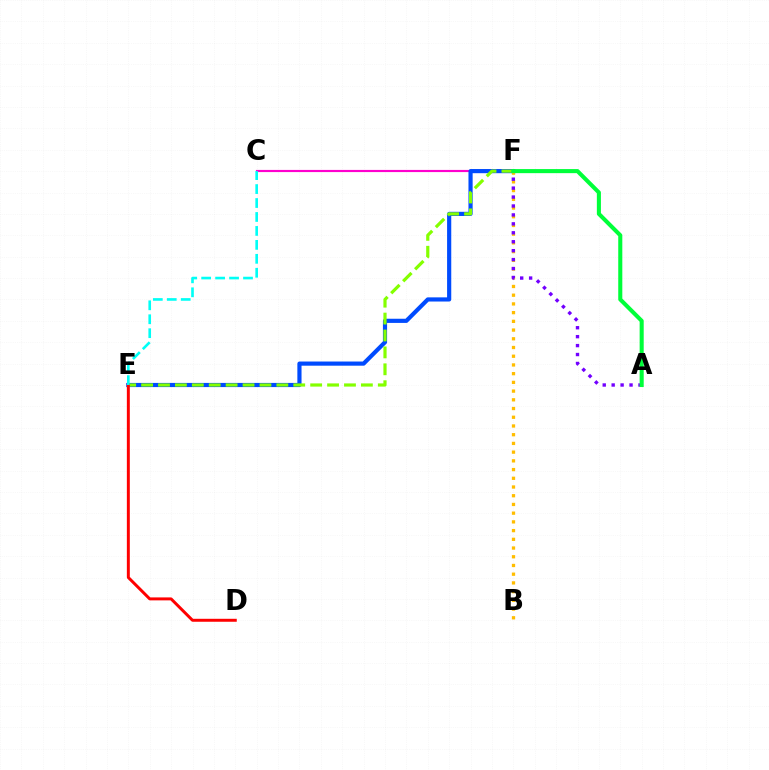{('C', 'F'): [{'color': '#ff00cf', 'line_style': 'solid', 'thickness': 1.56}], ('E', 'F'): [{'color': '#004bff', 'line_style': 'solid', 'thickness': 3.0}, {'color': '#84ff00', 'line_style': 'dashed', 'thickness': 2.3}], ('D', 'E'): [{'color': '#ff0000', 'line_style': 'solid', 'thickness': 2.13}], ('B', 'F'): [{'color': '#ffbd00', 'line_style': 'dotted', 'thickness': 2.37}], ('C', 'E'): [{'color': '#00fff6', 'line_style': 'dashed', 'thickness': 1.89}], ('A', 'F'): [{'color': '#7200ff', 'line_style': 'dotted', 'thickness': 2.43}, {'color': '#00ff39', 'line_style': 'solid', 'thickness': 2.93}]}